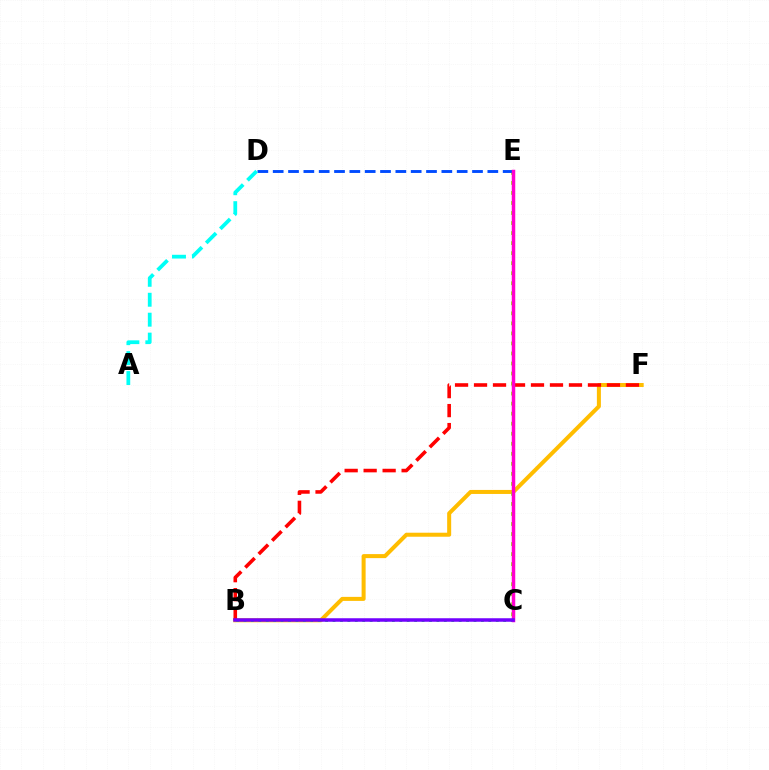{('B', 'F'): [{'color': '#ffbd00', 'line_style': 'solid', 'thickness': 2.89}, {'color': '#ff0000', 'line_style': 'dashed', 'thickness': 2.58}], ('C', 'E'): [{'color': '#84ff00', 'line_style': 'dotted', 'thickness': 2.73}, {'color': '#ff00cf', 'line_style': 'solid', 'thickness': 2.51}], ('D', 'E'): [{'color': '#004bff', 'line_style': 'dashed', 'thickness': 2.08}], ('B', 'C'): [{'color': '#00ff39', 'line_style': 'dotted', 'thickness': 2.02}, {'color': '#7200ff', 'line_style': 'solid', 'thickness': 2.53}], ('A', 'D'): [{'color': '#00fff6', 'line_style': 'dashed', 'thickness': 2.71}]}